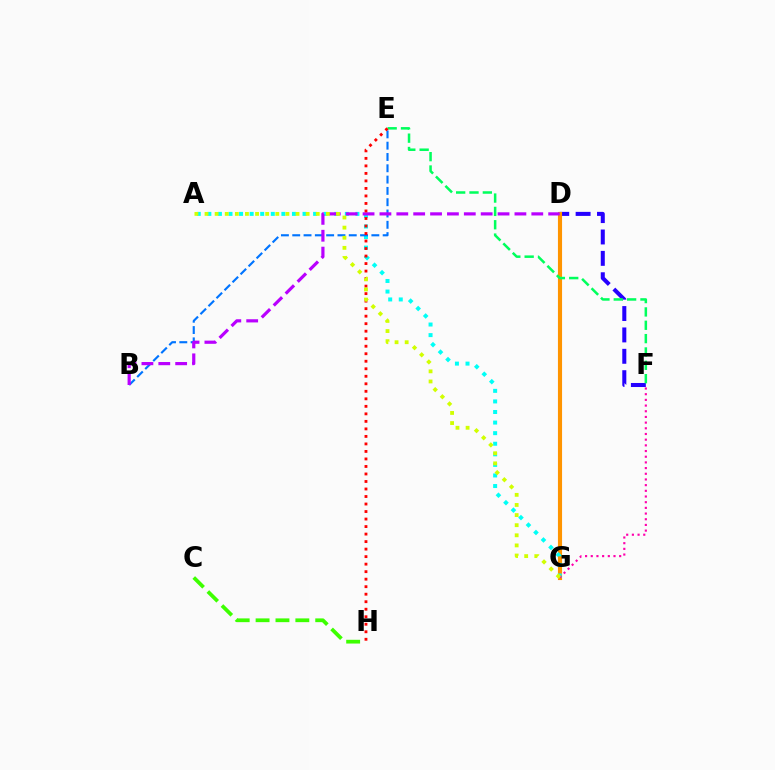{('D', 'F'): [{'color': '#2500ff', 'line_style': 'dashed', 'thickness': 2.9}], ('D', 'G'): [{'color': '#ff9400', 'line_style': 'solid', 'thickness': 2.97}], ('A', 'G'): [{'color': '#00fff6', 'line_style': 'dotted', 'thickness': 2.87}, {'color': '#d1ff00', 'line_style': 'dotted', 'thickness': 2.75}], ('B', 'E'): [{'color': '#0074ff', 'line_style': 'dashed', 'thickness': 1.54}], ('E', 'F'): [{'color': '#00ff5c', 'line_style': 'dashed', 'thickness': 1.81}], ('B', 'D'): [{'color': '#b900ff', 'line_style': 'dashed', 'thickness': 2.29}], ('E', 'H'): [{'color': '#ff0000', 'line_style': 'dotted', 'thickness': 2.04}], ('C', 'H'): [{'color': '#3dff00', 'line_style': 'dashed', 'thickness': 2.7}], ('F', 'G'): [{'color': '#ff00ac', 'line_style': 'dotted', 'thickness': 1.54}]}